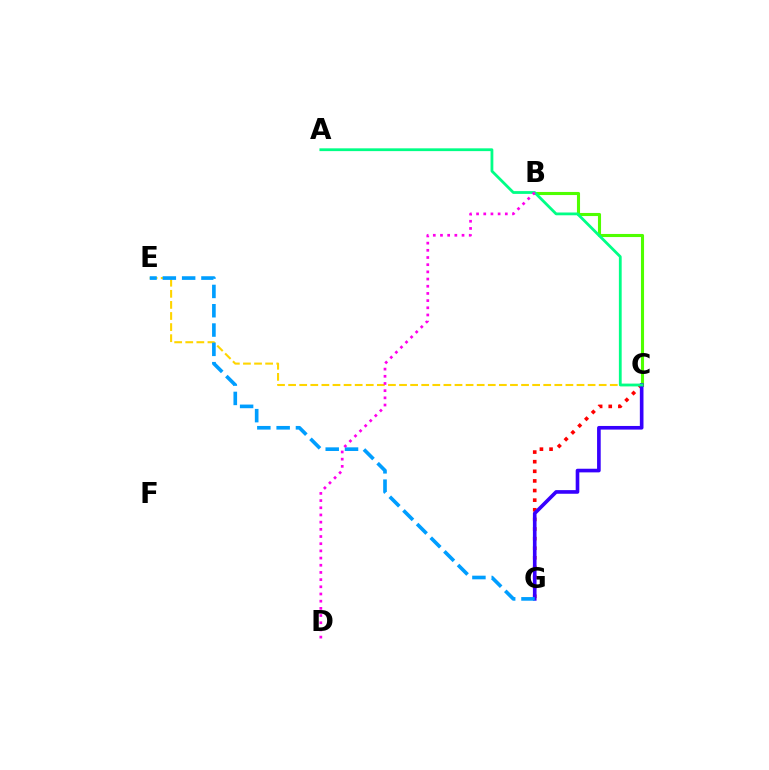{('B', 'C'): [{'color': '#4fff00', 'line_style': 'solid', 'thickness': 2.23}], ('C', 'E'): [{'color': '#ffd500', 'line_style': 'dashed', 'thickness': 1.51}], ('C', 'G'): [{'color': '#ff0000', 'line_style': 'dotted', 'thickness': 2.61}, {'color': '#3700ff', 'line_style': 'solid', 'thickness': 2.62}], ('E', 'G'): [{'color': '#009eff', 'line_style': 'dashed', 'thickness': 2.62}], ('A', 'C'): [{'color': '#00ff86', 'line_style': 'solid', 'thickness': 2.01}], ('B', 'D'): [{'color': '#ff00ed', 'line_style': 'dotted', 'thickness': 1.95}]}